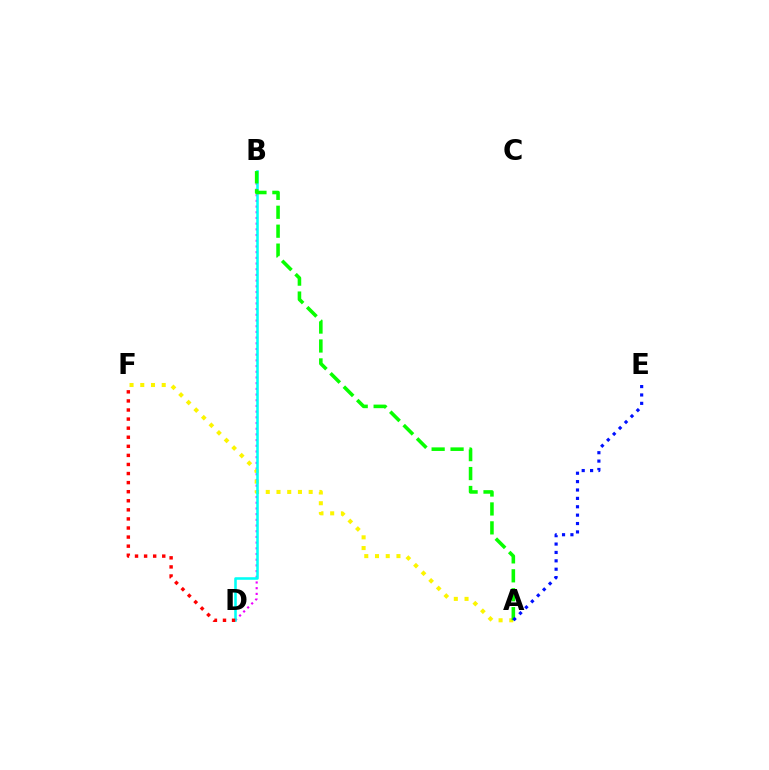{('B', 'D'): [{'color': '#ee00ff', 'line_style': 'dotted', 'thickness': 1.55}, {'color': '#00fff6', 'line_style': 'solid', 'thickness': 1.85}], ('A', 'F'): [{'color': '#fcf500', 'line_style': 'dotted', 'thickness': 2.91}], ('D', 'F'): [{'color': '#ff0000', 'line_style': 'dotted', 'thickness': 2.47}], ('A', 'B'): [{'color': '#08ff00', 'line_style': 'dashed', 'thickness': 2.57}], ('A', 'E'): [{'color': '#0010ff', 'line_style': 'dotted', 'thickness': 2.28}]}